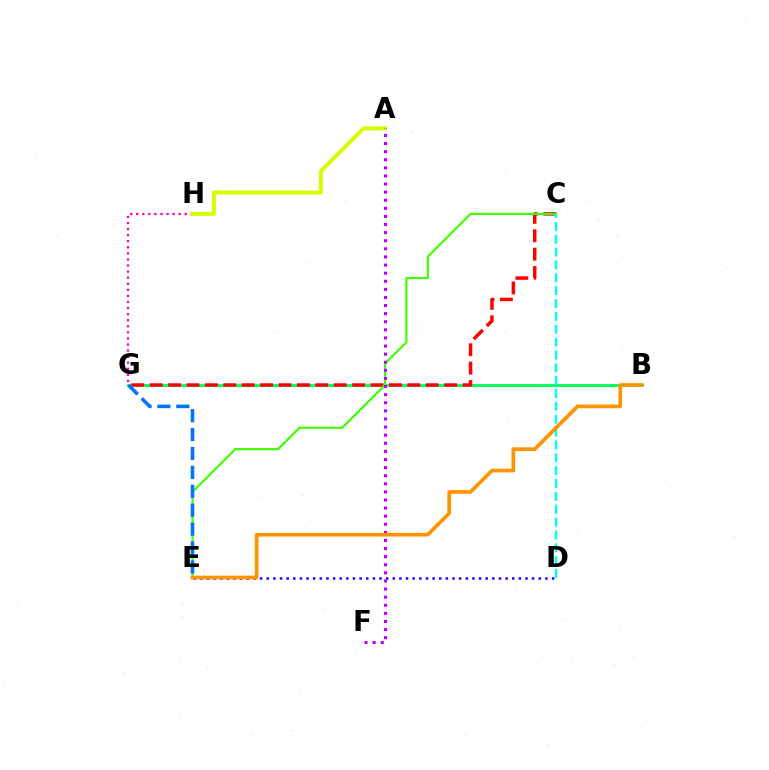{('D', 'E'): [{'color': '#2500ff', 'line_style': 'dotted', 'thickness': 1.8}], ('B', 'G'): [{'color': '#00ff5c', 'line_style': 'solid', 'thickness': 2.04}], ('C', 'G'): [{'color': '#ff0000', 'line_style': 'dashed', 'thickness': 2.5}], ('G', 'H'): [{'color': '#ff00ac', 'line_style': 'dotted', 'thickness': 1.65}], ('A', 'H'): [{'color': '#d1ff00', 'line_style': 'solid', 'thickness': 2.85}], ('C', 'E'): [{'color': '#3dff00', 'line_style': 'solid', 'thickness': 1.55}], ('E', 'G'): [{'color': '#0074ff', 'line_style': 'dashed', 'thickness': 2.57}], ('A', 'F'): [{'color': '#b900ff', 'line_style': 'dotted', 'thickness': 2.2}], ('C', 'D'): [{'color': '#00fff6', 'line_style': 'dashed', 'thickness': 1.75}], ('B', 'E'): [{'color': '#ff9400', 'line_style': 'solid', 'thickness': 2.65}]}